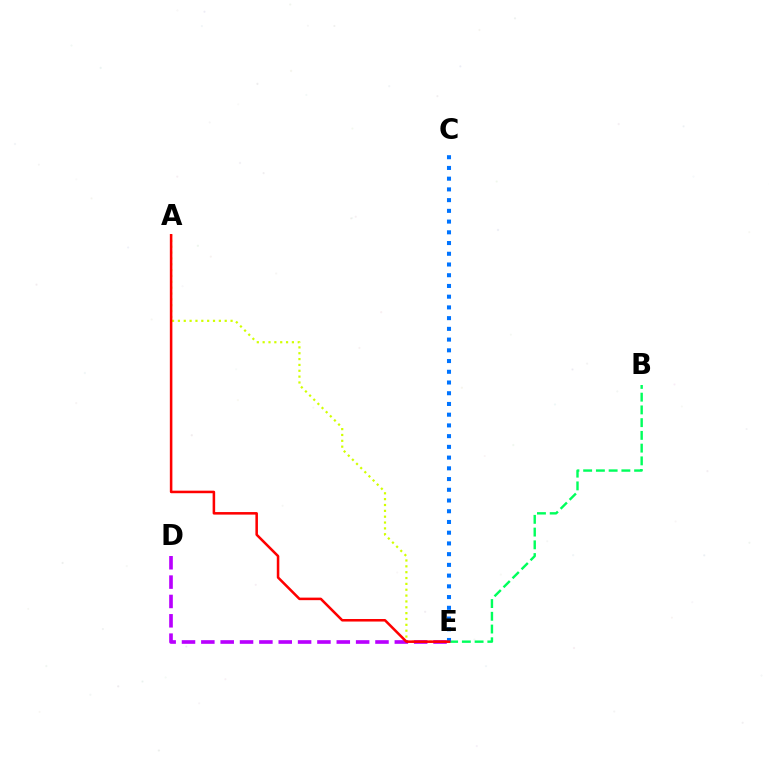{('B', 'E'): [{'color': '#00ff5c', 'line_style': 'dashed', 'thickness': 1.73}], ('A', 'E'): [{'color': '#d1ff00', 'line_style': 'dotted', 'thickness': 1.59}, {'color': '#ff0000', 'line_style': 'solid', 'thickness': 1.83}], ('D', 'E'): [{'color': '#b900ff', 'line_style': 'dashed', 'thickness': 2.63}], ('C', 'E'): [{'color': '#0074ff', 'line_style': 'dotted', 'thickness': 2.91}]}